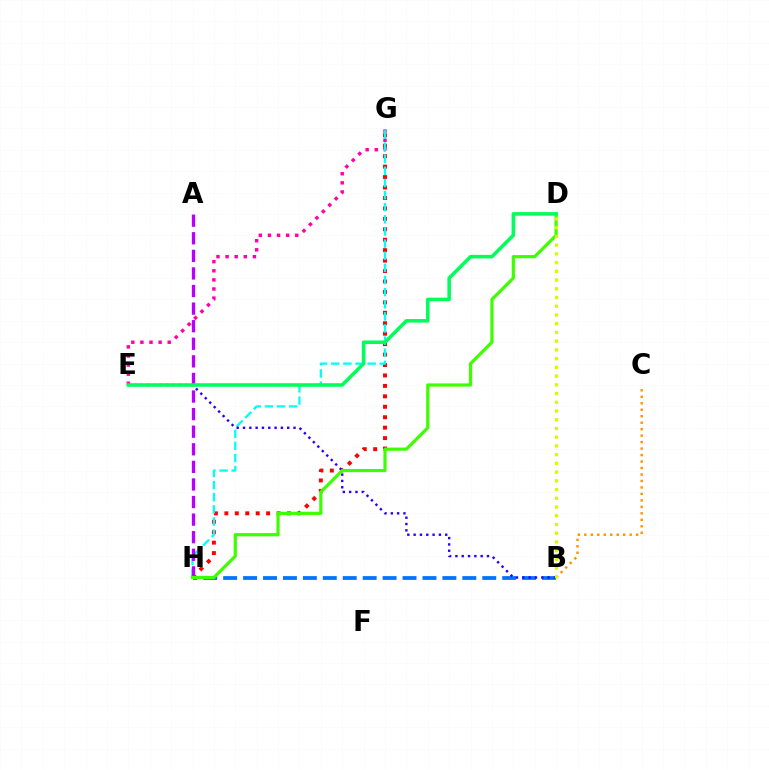{('B', 'C'): [{'color': '#ff9400', 'line_style': 'dotted', 'thickness': 1.76}], ('G', 'H'): [{'color': '#ff0000', 'line_style': 'dotted', 'thickness': 2.84}, {'color': '#00fff6', 'line_style': 'dashed', 'thickness': 1.65}], ('E', 'G'): [{'color': '#ff00ac', 'line_style': 'dotted', 'thickness': 2.47}], ('B', 'H'): [{'color': '#0074ff', 'line_style': 'dashed', 'thickness': 2.71}], ('A', 'H'): [{'color': '#b900ff', 'line_style': 'dashed', 'thickness': 2.39}], ('B', 'E'): [{'color': '#2500ff', 'line_style': 'dotted', 'thickness': 1.72}], ('D', 'H'): [{'color': '#3dff00', 'line_style': 'solid', 'thickness': 2.31}], ('B', 'D'): [{'color': '#d1ff00', 'line_style': 'dotted', 'thickness': 2.37}], ('D', 'E'): [{'color': '#00ff5c', 'line_style': 'solid', 'thickness': 2.56}]}